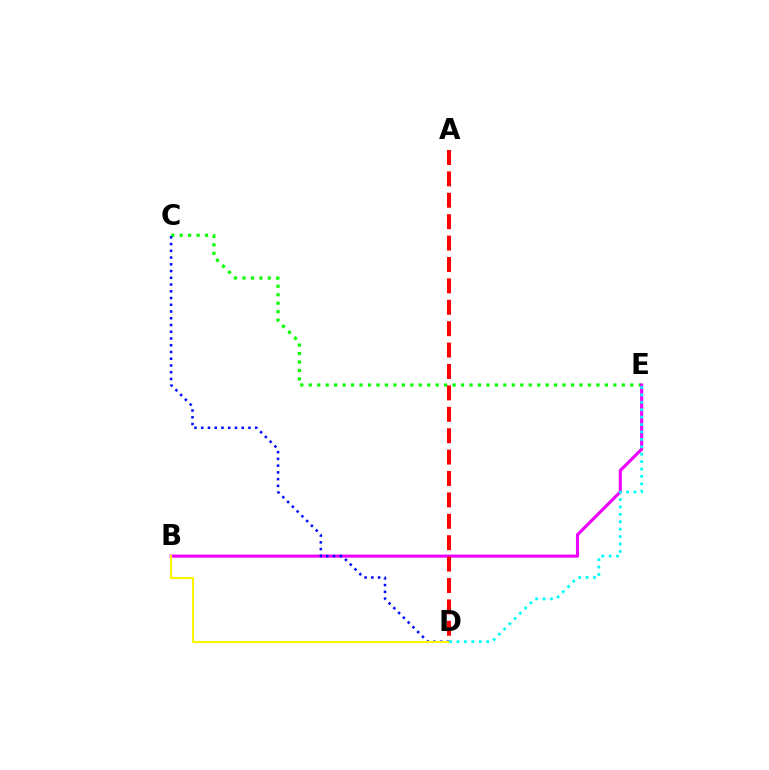{('C', 'E'): [{'color': '#08ff00', 'line_style': 'dotted', 'thickness': 2.3}], ('B', 'E'): [{'color': '#ee00ff', 'line_style': 'solid', 'thickness': 2.24}], ('C', 'D'): [{'color': '#0010ff', 'line_style': 'dotted', 'thickness': 1.83}], ('B', 'D'): [{'color': '#fcf500', 'line_style': 'solid', 'thickness': 1.52}], ('A', 'D'): [{'color': '#ff0000', 'line_style': 'dashed', 'thickness': 2.91}], ('D', 'E'): [{'color': '#00fff6', 'line_style': 'dotted', 'thickness': 2.01}]}